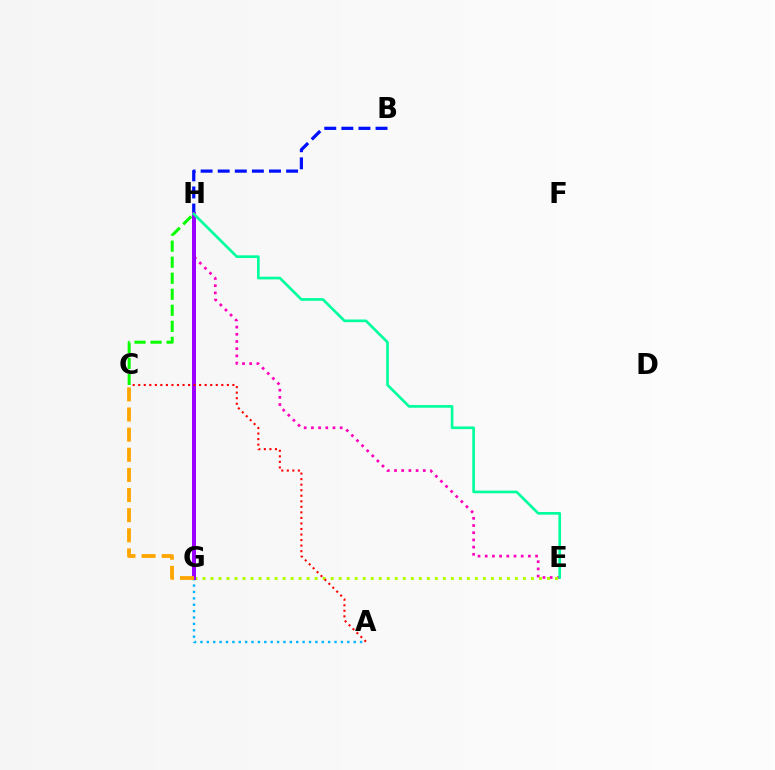{('B', 'H'): [{'color': '#0010ff', 'line_style': 'dashed', 'thickness': 2.32}], ('A', 'G'): [{'color': '#00b5ff', 'line_style': 'dotted', 'thickness': 1.73}], ('E', 'H'): [{'color': '#ff00bd', 'line_style': 'dotted', 'thickness': 1.96}, {'color': '#00ff9d', 'line_style': 'solid', 'thickness': 1.93}], ('E', 'G'): [{'color': '#b3ff00', 'line_style': 'dotted', 'thickness': 2.18}], ('C', 'H'): [{'color': '#08ff00', 'line_style': 'dashed', 'thickness': 2.18}], ('G', 'H'): [{'color': '#9b00ff', 'line_style': 'solid', 'thickness': 2.87}], ('C', 'G'): [{'color': '#ffa500', 'line_style': 'dashed', 'thickness': 2.73}], ('A', 'C'): [{'color': '#ff0000', 'line_style': 'dotted', 'thickness': 1.51}]}